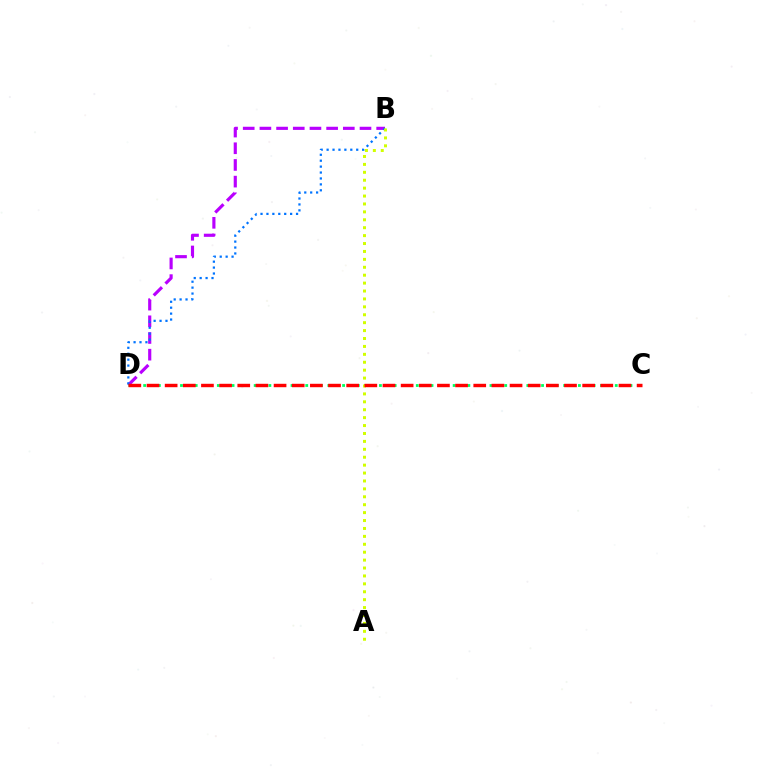{('B', 'D'): [{'color': '#b900ff', 'line_style': 'dashed', 'thickness': 2.27}, {'color': '#0074ff', 'line_style': 'dotted', 'thickness': 1.61}], ('C', 'D'): [{'color': '#00ff5c', 'line_style': 'dotted', 'thickness': 2.0}, {'color': '#ff0000', 'line_style': 'dashed', 'thickness': 2.47}], ('A', 'B'): [{'color': '#d1ff00', 'line_style': 'dotted', 'thickness': 2.15}]}